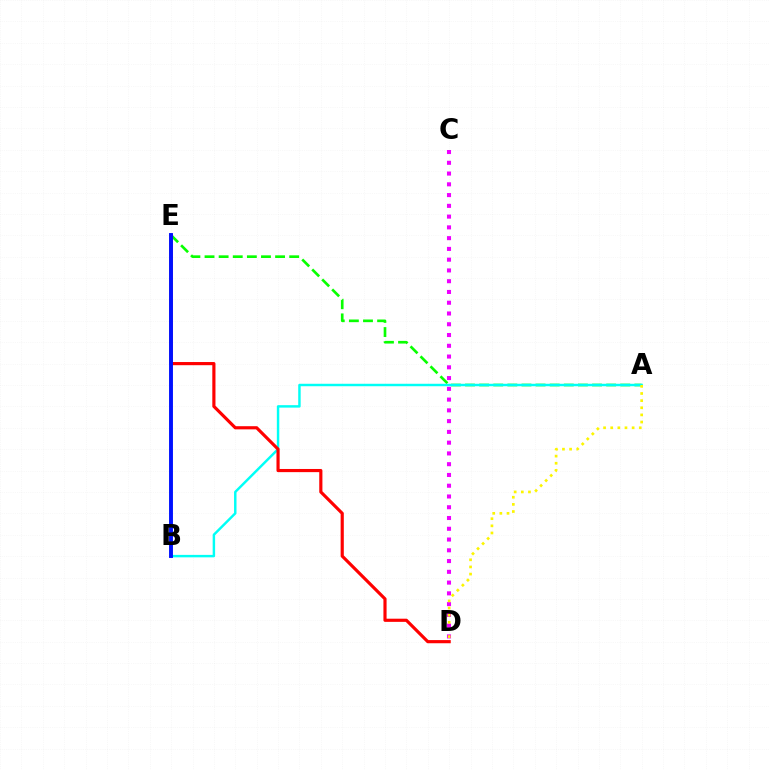{('C', 'D'): [{'color': '#ee00ff', 'line_style': 'dotted', 'thickness': 2.92}], ('A', 'E'): [{'color': '#08ff00', 'line_style': 'dashed', 'thickness': 1.92}], ('A', 'B'): [{'color': '#00fff6', 'line_style': 'solid', 'thickness': 1.76}], ('D', 'E'): [{'color': '#ff0000', 'line_style': 'solid', 'thickness': 2.28}], ('B', 'E'): [{'color': '#0010ff', 'line_style': 'solid', 'thickness': 2.8}], ('A', 'D'): [{'color': '#fcf500', 'line_style': 'dotted', 'thickness': 1.94}]}